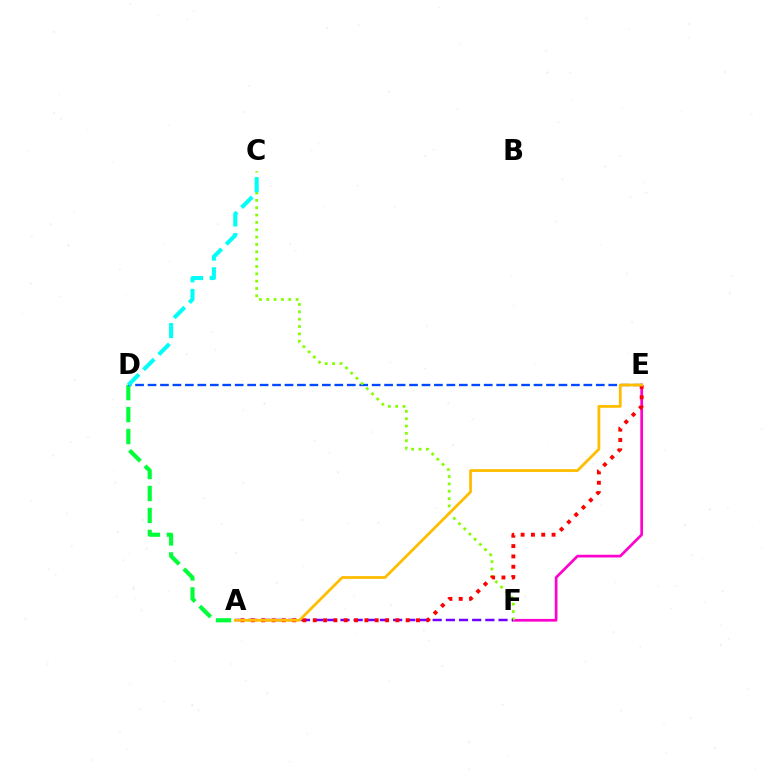{('A', 'D'): [{'color': '#00ff39', 'line_style': 'dashed', 'thickness': 2.98}], ('D', 'E'): [{'color': '#004bff', 'line_style': 'dashed', 'thickness': 1.69}], ('E', 'F'): [{'color': '#ff00cf', 'line_style': 'solid', 'thickness': 1.94}], ('C', 'F'): [{'color': '#84ff00', 'line_style': 'dotted', 'thickness': 2.0}], ('C', 'D'): [{'color': '#00fff6', 'line_style': 'dashed', 'thickness': 2.93}], ('A', 'F'): [{'color': '#7200ff', 'line_style': 'dashed', 'thickness': 1.79}], ('A', 'E'): [{'color': '#ff0000', 'line_style': 'dotted', 'thickness': 2.8}, {'color': '#ffbd00', 'line_style': 'solid', 'thickness': 2.0}]}